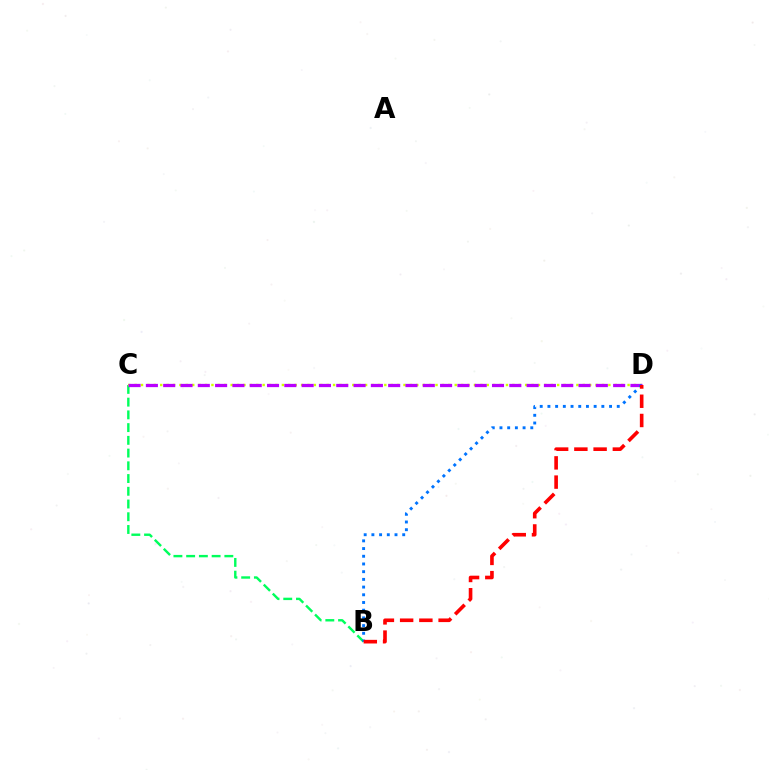{('B', 'C'): [{'color': '#00ff5c', 'line_style': 'dashed', 'thickness': 1.73}], ('C', 'D'): [{'color': '#d1ff00', 'line_style': 'dotted', 'thickness': 1.74}, {'color': '#b900ff', 'line_style': 'dashed', 'thickness': 2.35}], ('B', 'D'): [{'color': '#0074ff', 'line_style': 'dotted', 'thickness': 2.09}, {'color': '#ff0000', 'line_style': 'dashed', 'thickness': 2.61}]}